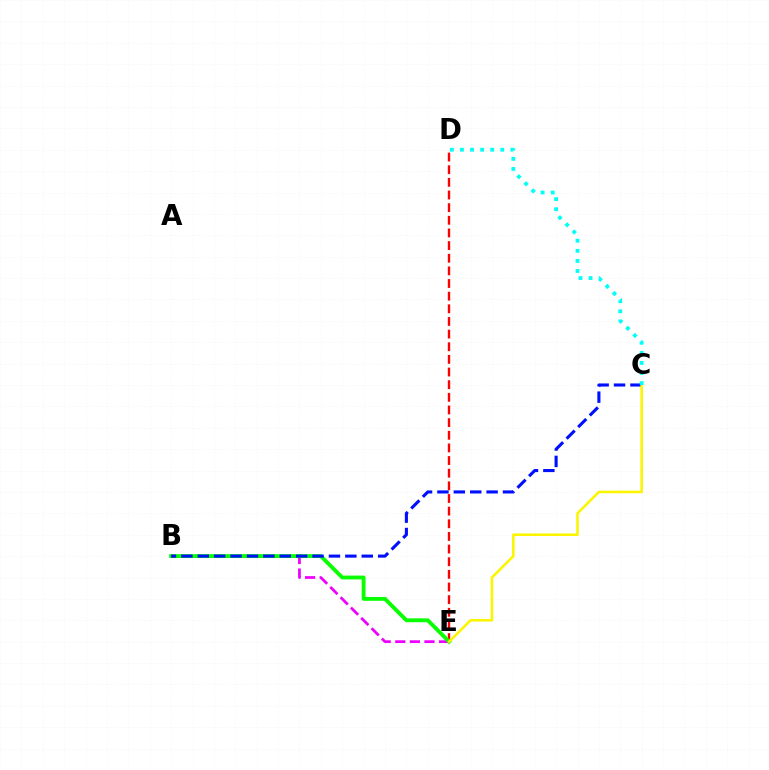{('B', 'E'): [{'color': '#ee00ff', 'line_style': 'dashed', 'thickness': 1.98}, {'color': '#08ff00', 'line_style': 'solid', 'thickness': 2.77}], ('D', 'E'): [{'color': '#ff0000', 'line_style': 'dashed', 'thickness': 1.72}], ('B', 'C'): [{'color': '#0010ff', 'line_style': 'dashed', 'thickness': 2.23}], ('C', 'E'): [{'color': '#fcf500', 'line_style': 'solid', 'thickness': 1.86}], ('C', 'D'): [{'color': '#00fff6', 'line_style': 'dotted', 'thickness': 2.74}]}